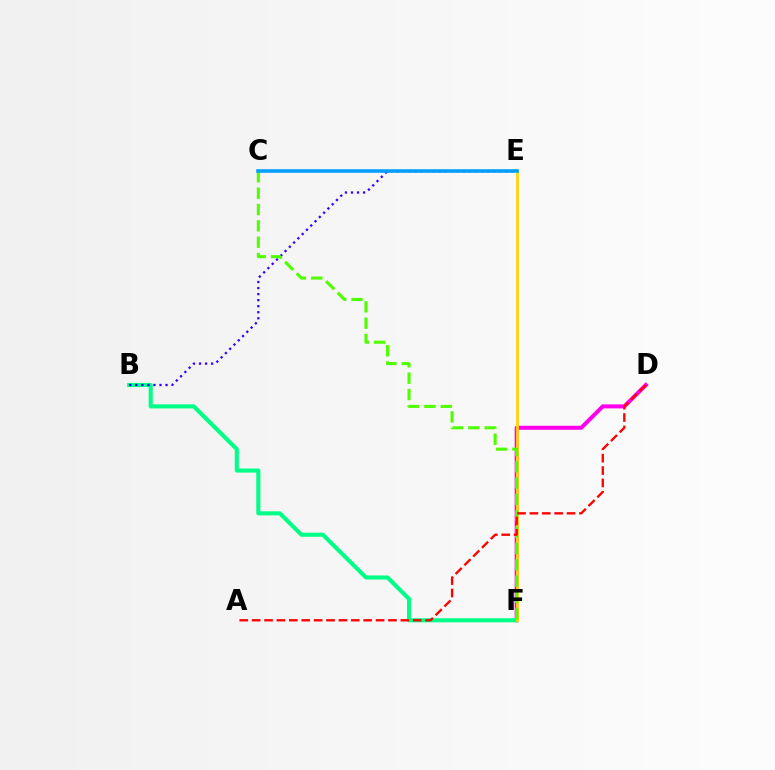{('D', 'F'): [{'color': '#ff00ed', 'line_style': 'solid', 'thickness': 2.9}], ('B', 'F'): [{'color': '#00ff86', 'line_style': 'solid', 'thickness': 2.94}], ('B', 'E'): [{'color': '#3700ff', 'line_style': 'dotted', 'thickness': 1.64}], ('E', 'F'): [{'color': '#ffd500', 'line_style': 'solid', 'thickness': 1.97}], ('C', 'F'): [{'color': '#4fff00', 'line_style': 'dashed', 'thickness': 2.22}], ('A', 'D'): [{'color': '#ff0000', 'line_style': 'dashed', 'thickness': 1.68}], ('C', 'E'): [{'color': '#009eff', 'line_style': 'solid', 'thickness': 2.56}]}